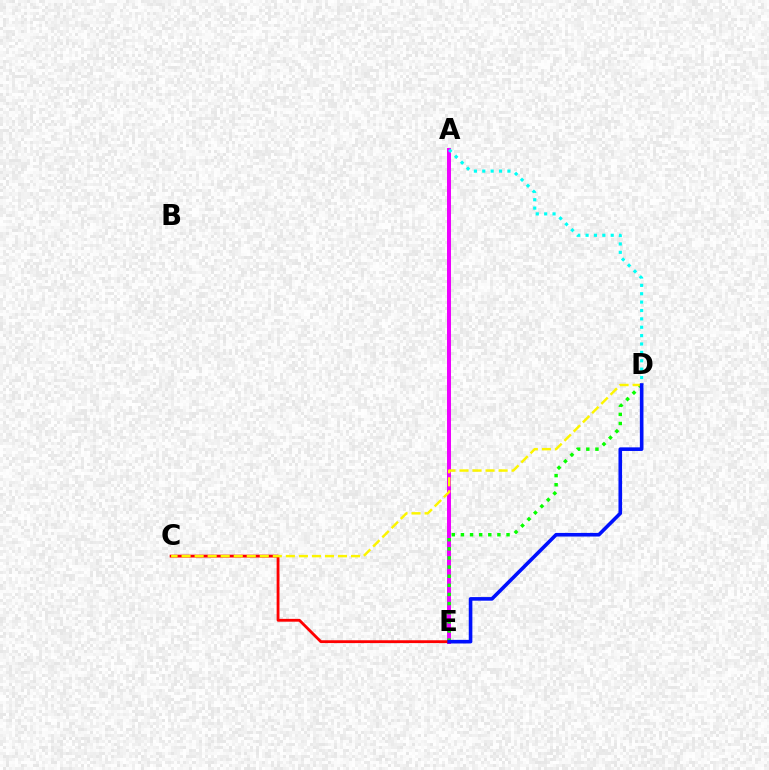{('A', 'E'): [{'color': '#ee00ff', 'line_style': 'solid', 'thickness': 2.86}], ('D', 'E'): [{'color': '#08ff00', 'line_style': 'dotted', 'thickness': 2.48}, {'color': '#0010ff', 'line_style': 'solid', 'thickness': 2.6}], ('C', 'E'): [{'color': '#ff0000', 'line_style': 'solid', 'thickness': 2.03}], ('A', 'D'): [{'color': '#00fff6', 'line_style': 'dotted', 'thickness': 2.28}], ('C', 'D'): [{'color': '#fcf500', 'line_style': 'dashed', 'thickness': 1.77}]}